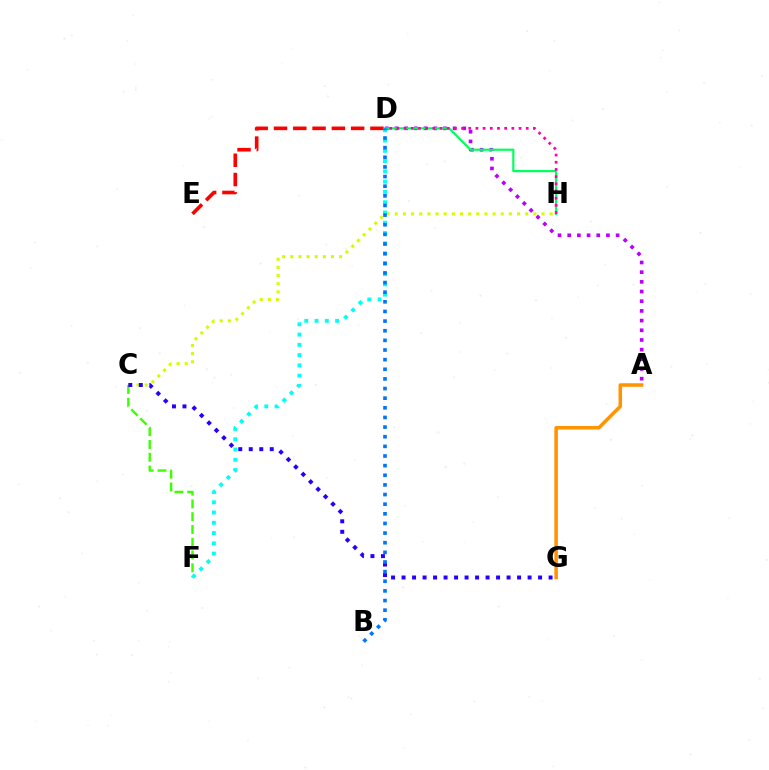{('C', 'H'): [{'color': '#d1ff00', 'line_style': 'dotted', 'thickness': 2.21}], ('A', 'D'): [{'color': '#b900ff', 'line_style': 'dotted', 'thickness': 2.63}], ('D', 'H'): [{'color': '#00ff5c', 'line_style': 'solid', 'thickness': 1.57}, {'color': '#ff00ac', 'line_style': 'dotted', 'thickness': 1.95}], ('C', 'F'): [{'color': '#3dff00', 'line_style': 'dashed', 'thickness': 1.74}], ('D', 'E'): [{'color': '#ff0000', 'line_style': 'dashed', 'thickness': 2.62}], ('A', 'G'): [{'color': '#ff9400', 'line_style': 'solid', 'thickness': 2.53}], ('C', 'G'): [{'color': '#2500ff', 'line_style': 'dotted', 'thickness': 2.85}], ('D', 'F'): [{'color': '#00fff6', 'line_style': 'dotted', 'thickness': 2.79}], ('B', 'D'): [{'color': '#0074ff', 'line_style': 'dotted', 'thickness': 2.62}]}